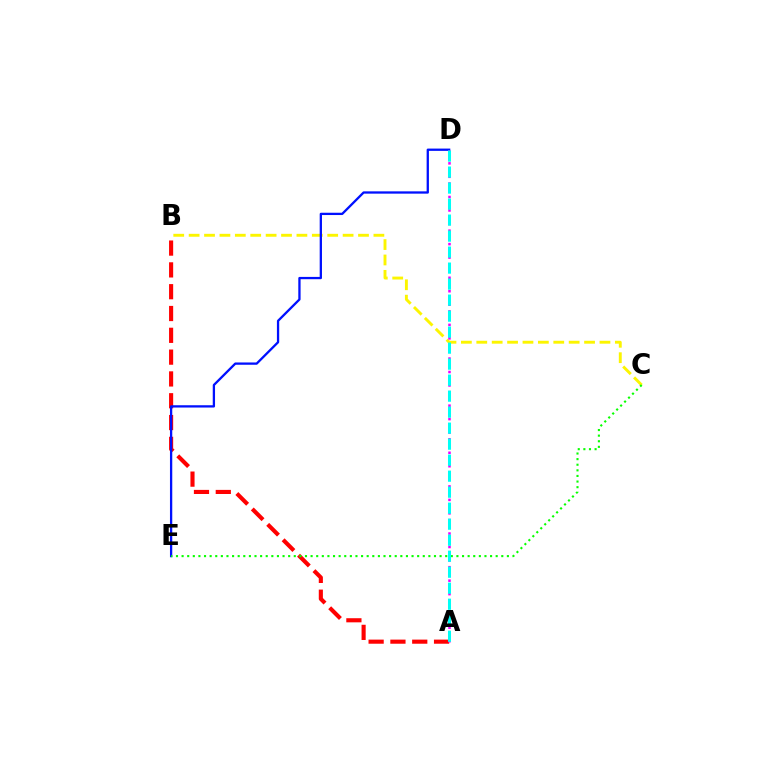{('A', 'B'): [{'color': '#ff0000', 'line_style': 'dashed', 'thickness': 2.96}], ('B', 'C'): [{'color': '#fcf500', 'line_style': 'dashed', 'thickness': 2.09}], ('D', 'E'): [{'color': '#0010ff', 'line_style': 'solid', 'thickness': 1.65}], ('C', 'E'): [{'color': '#08ff00', 'line_style': 'dotted', 'thickness': 1.52}], ('A', 'D'): [{'color': '#ee00ff', 'line_style': 'dotted', 'thickness': 1.83}, {'color': '#00fff6', 'line_style': 'dashed', 'thickness': 2.17}]}